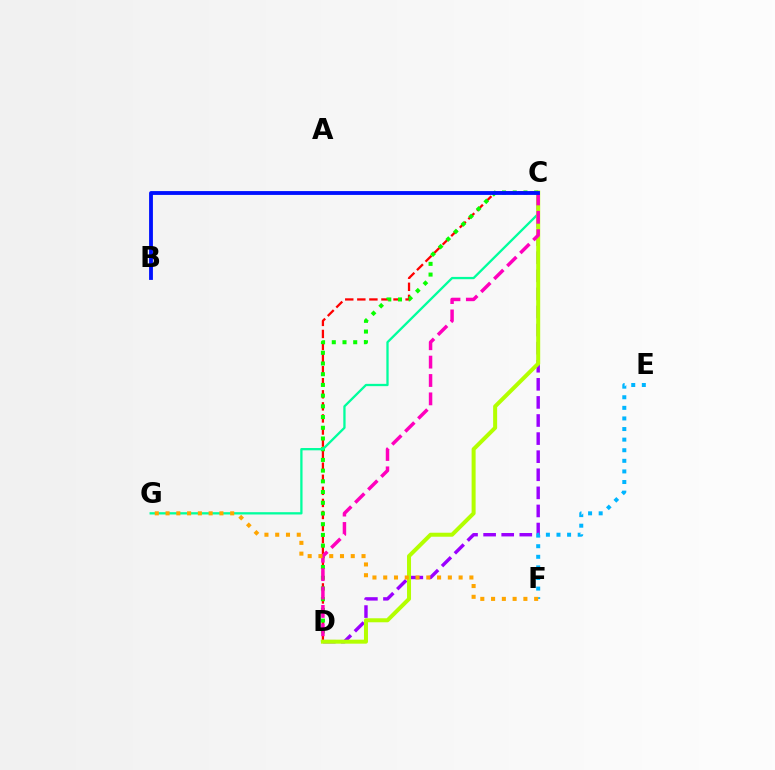{('C', 'D'): [{'color': '#9b00ff', 'line_style': 'dashed', 'thickness': 2.46}, {'color': '#ff0000', 'line_style': 'dashed', 'thickness': 1.64}, {'color': '#08ff00', 'line_style': 'dotted', 'thickness': 2.91}, {'color': '#b3ff00', 'line_style': 'solid', 'thickness': 2.88}, {'color': '#ff00bd', 'line_style': 'dashed', 'thickness': 2.5}], ('C', 'G'): [{'color': '#00ff9d', 'line_style': 'solid', 'thickness': 1.65}], ('E', 'F'): [{'color': '#00b5ff', 'line_style': 'dotted', 'thickness': 2.88}], ('F', 'G'): [{'color': '#ffa500', 'line_style': 'dotted', 'thickness': 2.93}], ('B', 'C'): [{'color': '#0010ff', 'line_style': 'solid', 'thickness': 2.76}]}